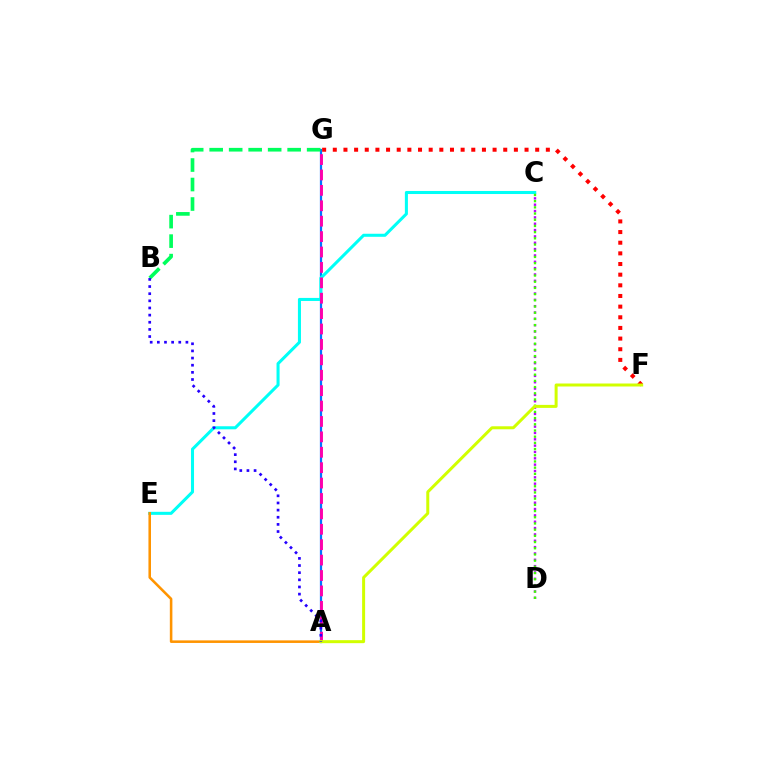{('C', 'D'): [{'color': '#b900ff', 'line_style': 'dotted', 'thickness': 1.72}, {'color': '#3dff00', 'line_style': 'dotted', 'thickness': 1.68}], ('A', 'G'): [{'color': '#0074ff', 'line_style': 'solid', 'thickness': 1.61}, {'color': '#ff00ac', 'line_style': 'dashed', 'thickness': 2.09}], ('F', 'G'): [{'color': '#ff0000', 'line_style': 'dotted', 'thickness': 2.89}], ('C', 'E'): [{'color': '#00fff6', 'line_style': 'solid', 'thickness': 2.19}], ('A', 'E'): [{'color': '#ff9400', 'line_style': 'solid', 'thickness': 1.84}], ('B', 'G'): [{'color': '#00ff5c', 'line_style': 'dashed', 'thickness': 2.65}], ('A', 'F'): [{'color': '#d1ff00', 'line_style': 'solid', 'thickness': 2.16}], ('A', 'B'): [{'color': '#2500ff', 'line_style': 'dotted', 'thickness': 1.94}]}